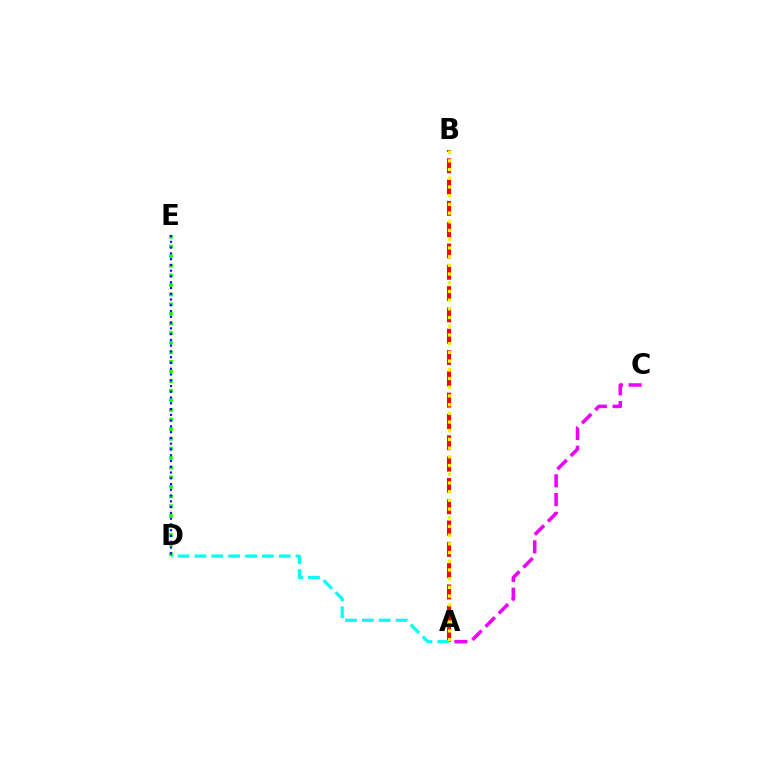{('A', 'B'): [{'color': '#ff0000', 'line_style': 'dashed', 'thickness': 2.9}, {'color': '#fcf500', 'line_style': 'dotted', 'thickness': 2.37}], ('A', 'D'): [{'color': '#00fff6', 'line_style': 'dashed', 'thickness': 2.29}], ('D', 'E'): [{'color': '#08ff00', 'line_style': 'dotted', 'thickness': 2.61}, {'color': '#0010ff', 'line_style': 'dotted', 'thickness': 1.57}], ('A', 'C'): [{'color': '#ee00ff', 'line_style': 'dashed', 'thickness': 2.54}]}